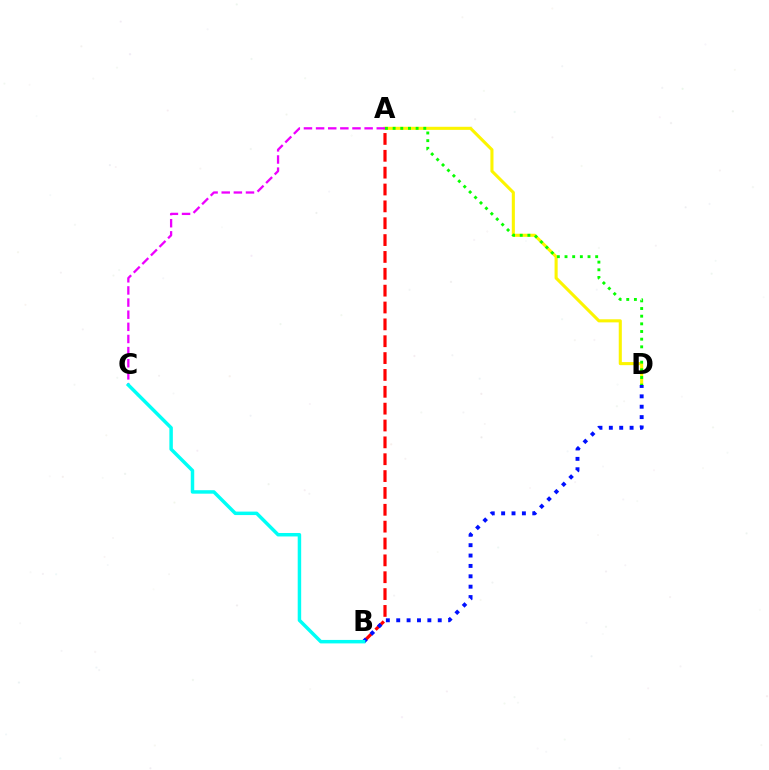{('A', 'D'): [{'color': '#fcf500', 'line_style': 'solid', 'thickness': 2.22}, {'color': '#08ff00', 'line_style': 'dotted', 'thickness': 2.08}], ('A', 'B'): [{'color': '#ff0000', 'line_style': 'dashed', 'thickness': 2.29}], ('B', 'D'): [{'color': '#0010ff', 'line_style': 'dotted', 'thickness': 2.82}], ('A', 'C'): [{'color': '#ee00ff', 'line_style': 'dashed', 'thickness': 1.65}], ('B', 'C'): [{'color': '#00fff6', 'line_style': 'solid', 'thickness': 2.5}]}